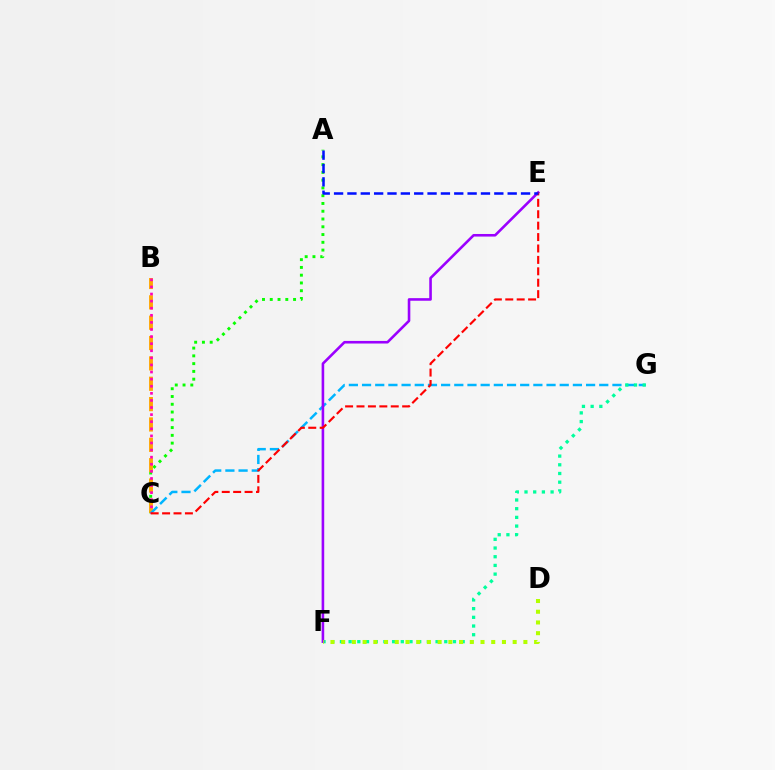{('A', 'C'): [{'color': '#08ff00', 'line_style': 'dotted', 'thickness': 2.11}], ('B', 'C'): [{'color': '#ffa500', 'line_style': 'dashed', 'thickness': 2.77}, {'color': '#ff00bd', 'line_style': 'dotted', 'thickness': 1.93}], ('C', 'G'): [{'color': '#00b5ff', 'line_style': 'dashed', 'thickness': 1.79}], ('F', 'G'): [{'color': '#00ff9d', 'line_style': 'dotted', 'thickness': 2.36}], ('E', 'F'): [{'color': '#9b00ff', 'line_style': 'solid', 'thickness': 1.87}], ('D', 'F'): [{'color': '#b3ff00', 'line_style': 'dotted', 'thickness': 2.91}], ('C', 'E'): [{'color': '#ff0000', 'line_style': 'dashed', 'thickness': 1.55}], ('A', 'E'): [{'color': '#0010ff', 'line_style': 'dashed', 'thickness': 1.81}]}